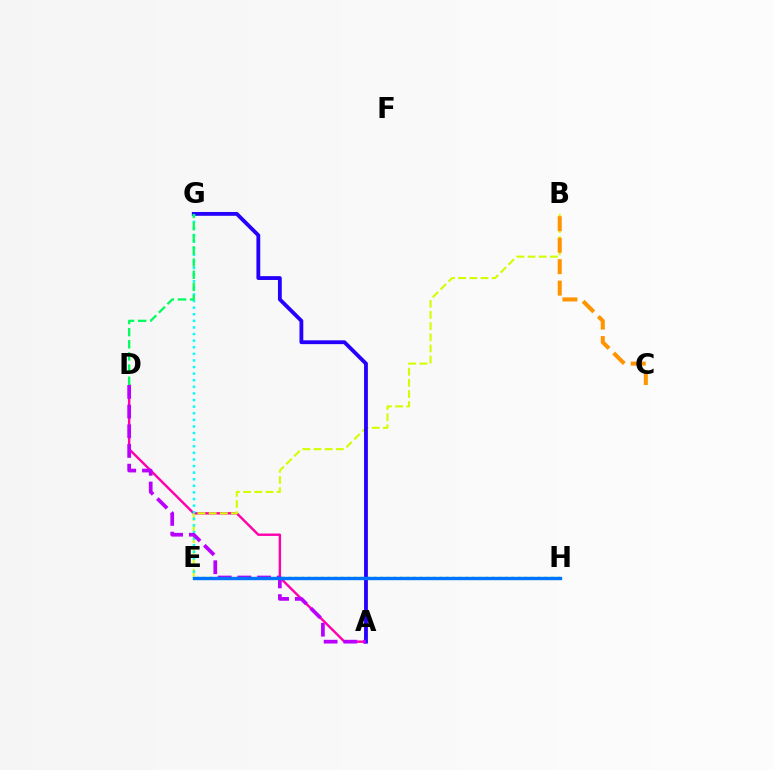{('A', 'D'): [{'color': '#ff00ac', 'line_style': 'solid', 'thickness': 1.73}, {'color': '#b900ff', 'line_style': 'dashed', 'thickness': 2.68}], ('E', 'H'): [{'color': '#3dff00', 'line_style': 'dotted', 'thickness': 1.78}, {'color': '#ff0000', 'line_style': 'solid', 'thickness': 2.16}, {'color': '#0074ff', 'line_style': 'solid', 'thickness': 2.43}], ('B', 'E'): [{'color': '#d1ff00', 'line_style': 'dashed', 'thickness': 1.52}], ('B', 'C'): [{'color': '#ff9400', 'line_style': 'dashed', 'thickness': 2.92}], ('A', 'G'): [{'color': '#2500ff', 'line_style': 'solid', 'thickness': 2.75}], ('E', 'G'): [{'color': '#00fff6', 'line_style': 'dotted', 'thickness': 1.79}], ('D', 'G'): [{'color': '#00ff5c', 'line_style': 'dashed', 'thickness': 1.65}]}